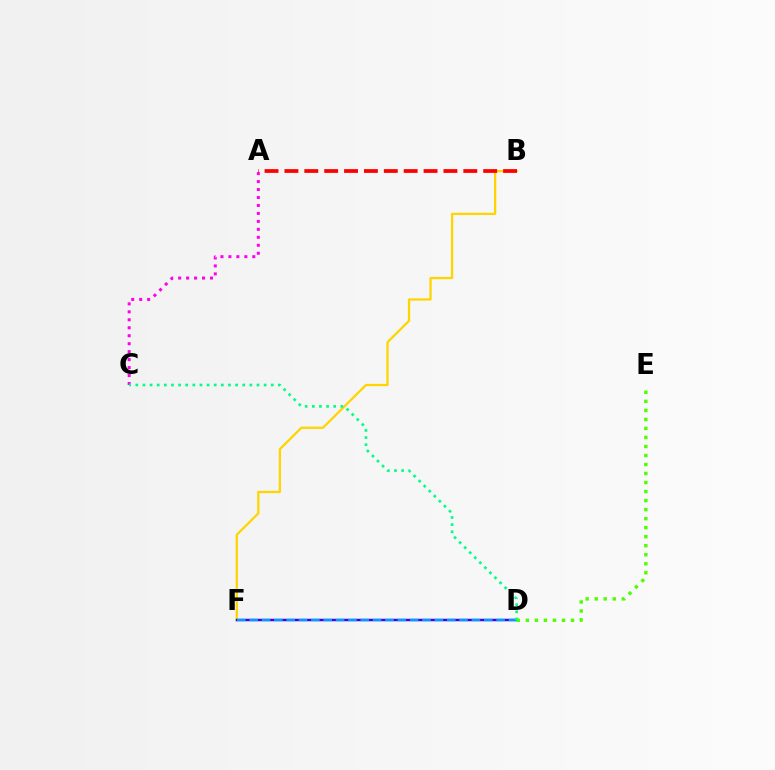{('A', 'C'): [{'color': '#ff00ed', 'line_style': 'dotted', 'thickness': 2.16}], ('B', 'F'): [{'color': '#ffd500', 'line_style': 'solid', 'thickness': 1.63}], ('A', 'B'): [{'color': '#ff0000', 'line_style': 'dashed', 'thickness': 2.7}], ('D', 'F'): [{'color': '#3700ff', 'line_style': 'solid', 'thickness': 1.77}, {'color': '#009eff', 'line_style': 'dashed', 'thickness': 1.68}], ('C', 'D'): [{'color': '#00ff86', 'line_style': 'dotted', 'thickness': 1.94}], ('D', 'E'): [{'color': '#4fff00', 'line_style': 'dotted', 'thickness': 2.45}]}